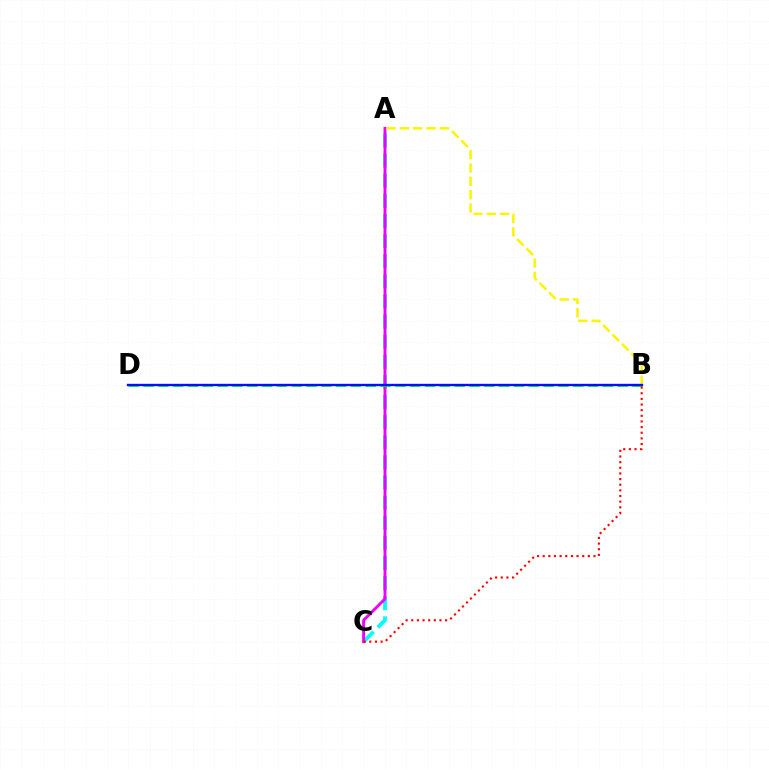{('A', 'C'): [{'color': '#00fff6', 'line_style': 'dashed', 'thickness': 2.73}, {'color': '#ee00ff', 'line_style': 'solid', 'thickness': 2.09}], ('A', 'B'): [{'color': '#fcf500', 'line_style': 'dashed', 'thickness': 1.81}], ('B', 'D'): [{'color': '#08ff00', 'line_style': 'dashed', 'thickness': 2.01}, {'color': '#0010ff', 'line_style': 'solid', 'thickness': 1.69}], ('B', 'C'): [{'color': '#ff0000', 'line_style': 'dotted', 'thickness': 1.53}]}